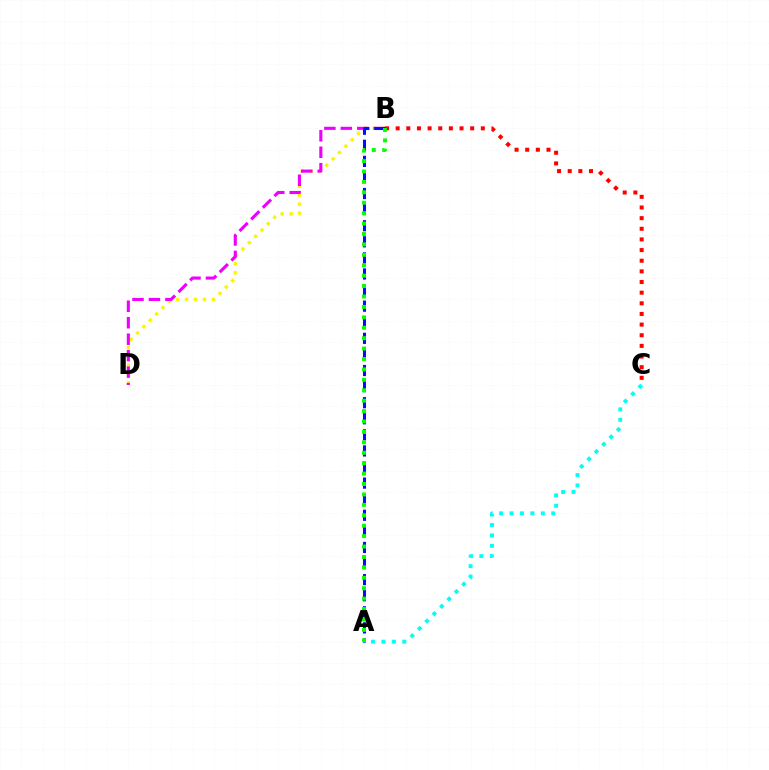{('B', 'D'): [{'color': '#fcf500', 'line_style': 'dotted', 'thickness': 2.44}, {'color': '#ee00ff', 'line_style': 'dashed', 'thickness': 2.24}], ('A', 'C'): [{'color': '#00fff6', 'line_style': 'dotted', 'thickness': 2.83}], ('B', 'C'): [{'color': '#ff0000', 'line_style': 'dotted', 'thickness': 2.89}], ('A', 'B'): [{'color': '#0010ff', 'line_style': 'dashed', 'thickness': 2.19}, {'color': '#08ff00', 'line_style': 'dotted', 'thickness': 2.83}]}